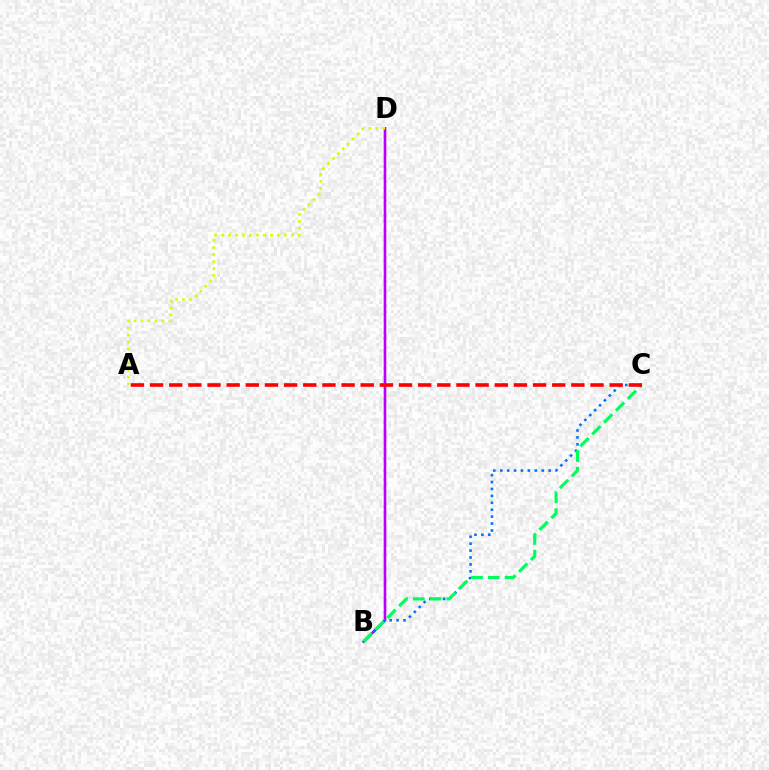{('B', 'D'): [{'color': '#b900ff', 'line_style': 'solid', 'thickness': 1.89}], ('B', 'C'): [{'color': '#0074ff', 'line_style': 'dotted', 'thickness': 1.88}, {'color': '#00ff5c', 'line_style': 'dashed', 'thickness': 2.28}], ('A', 'D'): [{'color': '#d1ff00', 'line_style': 'dotted', 'thickness': 1.9}], ('A', 'C'): [{'color': '#ff0000', 'line_style': 'dashed', 'thickness': 2.6}]}